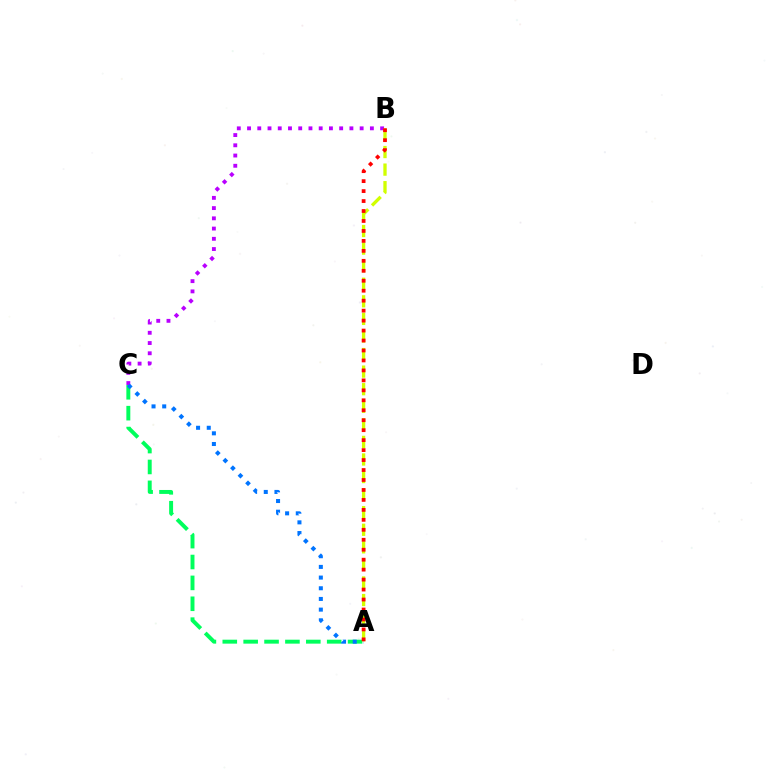{('B', 'C'): [{'color': '#b900ff', 'line_style': 'dotted', 'thickness': 2.78}], ('A', 'C'): [{'color': '#00ff5c', 'line_style': 'dashed', 'thickness': 2.84}, {'color': '#0074ff', 'line_style': 'dotted', 'thickness': 2.9}], ('A', 'B'): [{'color': '#d1ff00', 'line_style': 'dashed', 'thickness': 2.39}, {'color': '#ff0000', 'line_style': 'dotted', 'thickness': 2.71}]}